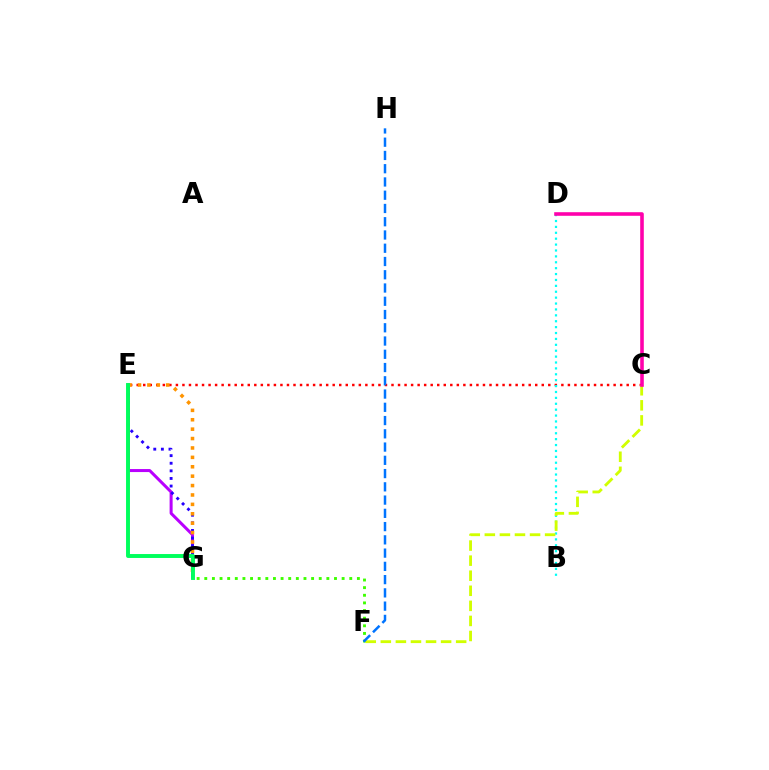{('F', 'G'): [{'color': '#3dff00', 'line_style': 'dotted', 'thickness': 2.07}], ('E', 'G'): [{'color': '#b900ff', 'line_style': 'solid', 'thickness': 2.17}, {'color': '#2500ff', 'line_style': 'dotted', 'thickness': 2.07}, {'color': '#ff9400', 'line_style': 'dotted', 'thickness': 2.55}, {'color': '#00ff5c', 'line_style': 'solid', 'thickness': 2.82}], ('C', 'E'): [{'color': '#ff0000', 'line_style': 'dotted', 'thickness': 1.78}], ('B', 'D'): [{'color': '#00fff6', 'line_style': 'dotted', 'thickness': 1.6}], ('C', 'F'): [{'color': '#d1ff00', 'line_style': 'dashed', 'thickness': 2.05}], ('C', 'D'): [{'color': '#ff00ac', 'line_style': 'solid', 'thickness': 2.59}], ('F', 'H'): [{'color': '#0074ff', 'line_style': 'dashed', 'thickness': 1.8}]}